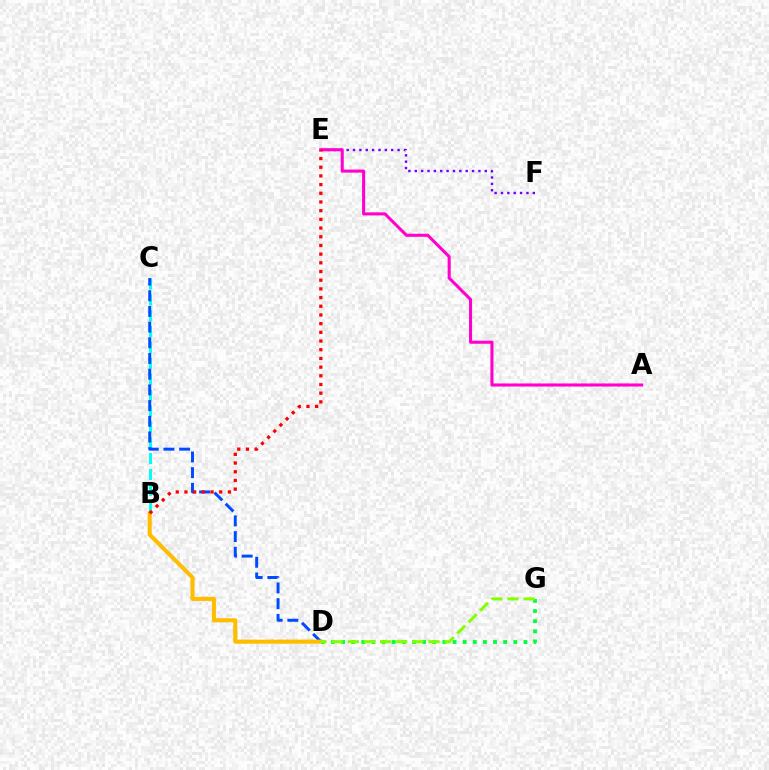{('B', 'C'): [{'color': '#00fff6', 'line_style': 'dashed', 'thickness': 2.16}], ('C', 'D'): [{'color': '#004bff', 'line_style': 'dashed', 'thickness': 2.13}], ('E', 'F'): [{'color': '#7200ff', 'line_style': 'dotted', 'thickness': 1.73}], ('B', 'D'): [{'color': '#ffbd00', 'line_style': 'solid', 'thickness': 2.93}], ('A', 'E'): [{'color': '#ff00cf', 'line_style': 'solid', 'thickness': 2.2}], ('D', 'G'): [{'color': '#00ff39', 'line_style': 'dotted', 'thickness': 2.75}, {'color': '#84ff00', 'line_style': 'dashed', 'thickness': 2.19}], ('B', 'E'): [{'color': '#ff0000', 'line_style': 'dotted', 'thickness': 2.36}]}